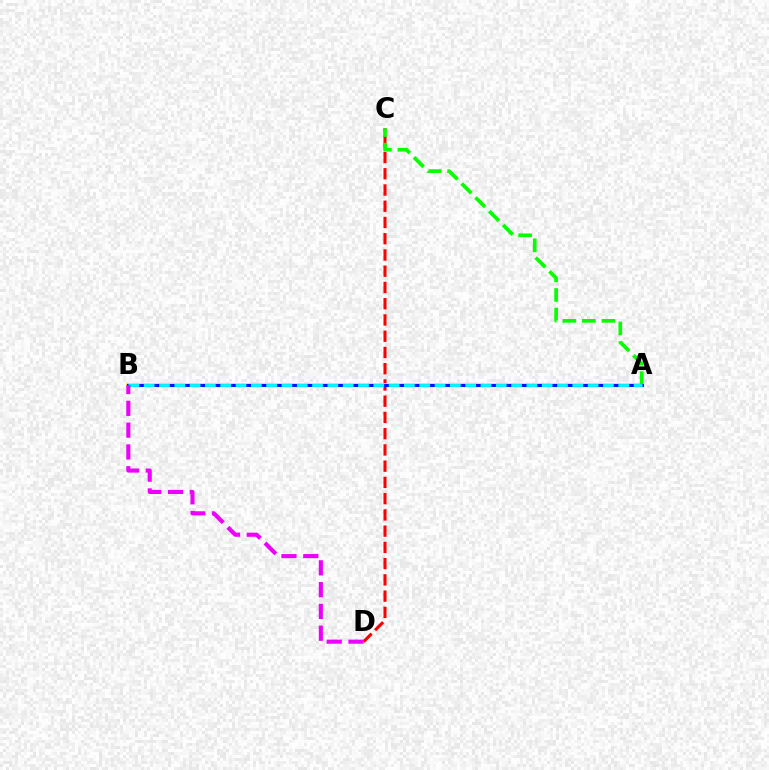{('C', 'D'): [{'color': '#ff0000', 'line_style': 'dashed', 'thickness': 2.21}], ('A', 'B'): [{'color': '#fcf500', 'line_style': 'solid', 'thickness': 2.65}, {'color': '#0010ff', 'line_style': 'solid', 'thickness': 2.22}, {'color': '#00fff6', 'line_style': 'dashed', 'thickness': 2.08}], ('A', 'C'): [{'color': '#08ff00', 'line_style': 'dashed', 'thickness': 2.65}], ('B', 'D'): [{'color': '#ee00ff', 'line_style': 'dashed', 'thickness': 2.96}]}